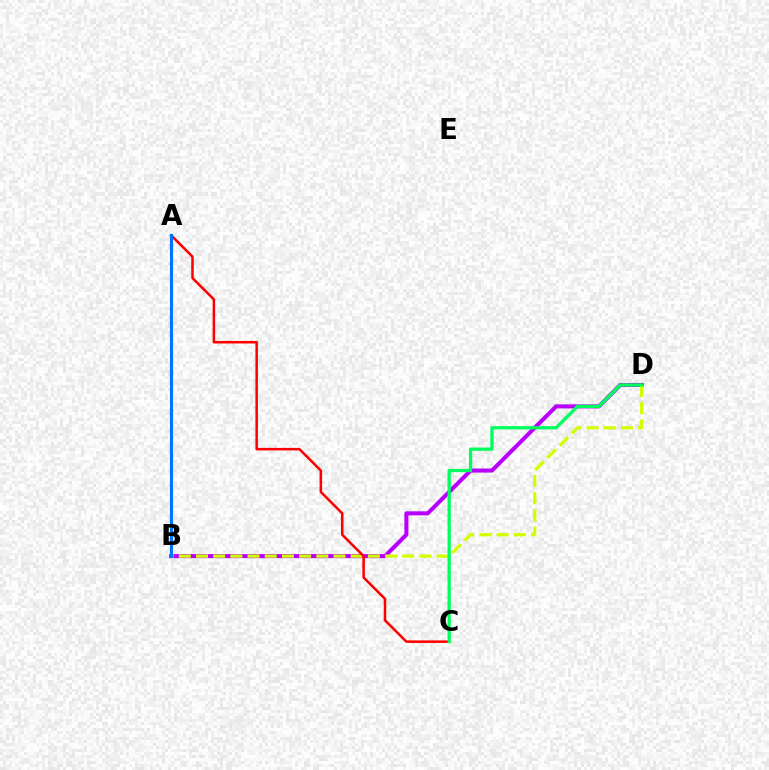{('B', 'D'): [{'color': '#b900ff', 'line_style': 'solid', 'thickness': 2.92}, {'color': '#d1ff00', 'line_style': 'dashed', 'thickness': 2.33}], ('A', 'C'): [{'color': '#ff0000', 'line_style': 'solid', 'thickness': 1.82}], ('A', 'B'): [{'color': '#0074ff', 'line_style': 'solid', 'thickness': 2.27}], ('C', 'D'): [{'color': '#00ff5c', 'line_style': 'solid', 'thickness': 2.34}]}